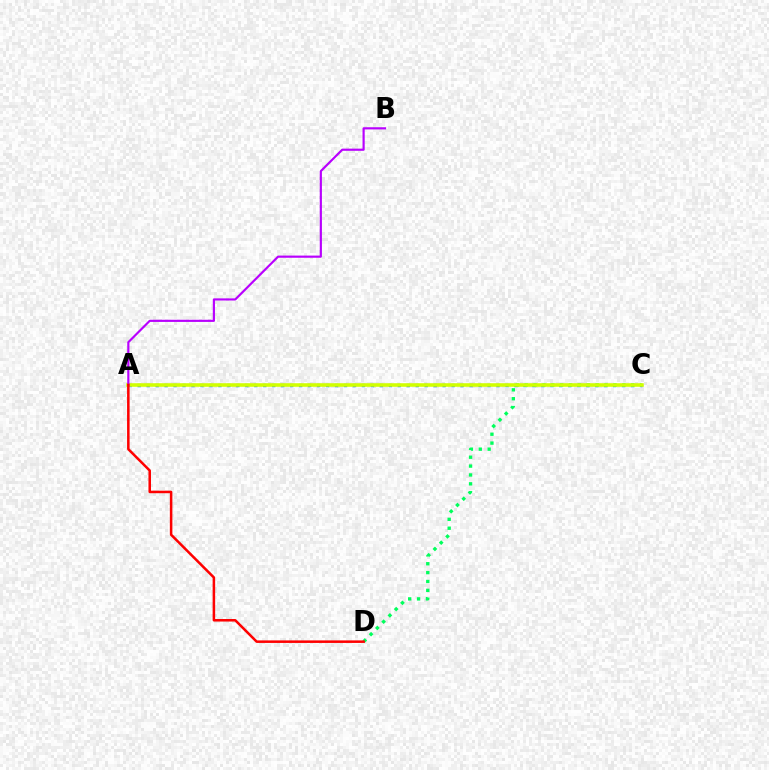{('A', 'C'): [{'color': '#0074ff', 'line_style': 'dotted', 'thickness': 2.44}, {'color': '#d1ff00', 'line_style': 'solid', 'thickness': 2.57}], ('C', 'D'): [{'color': '#00ff5c', 'line_style': 'dotted', 'thickness': 2.41}], ('A', 'B'): [{'color': '#b900ff', 'line_style': 'solid', 'thickness': 1.56}], ('A', 'D'): [{'color': '#ff0000', 'line_style': 'solid', 'thickness': 1.82}]}